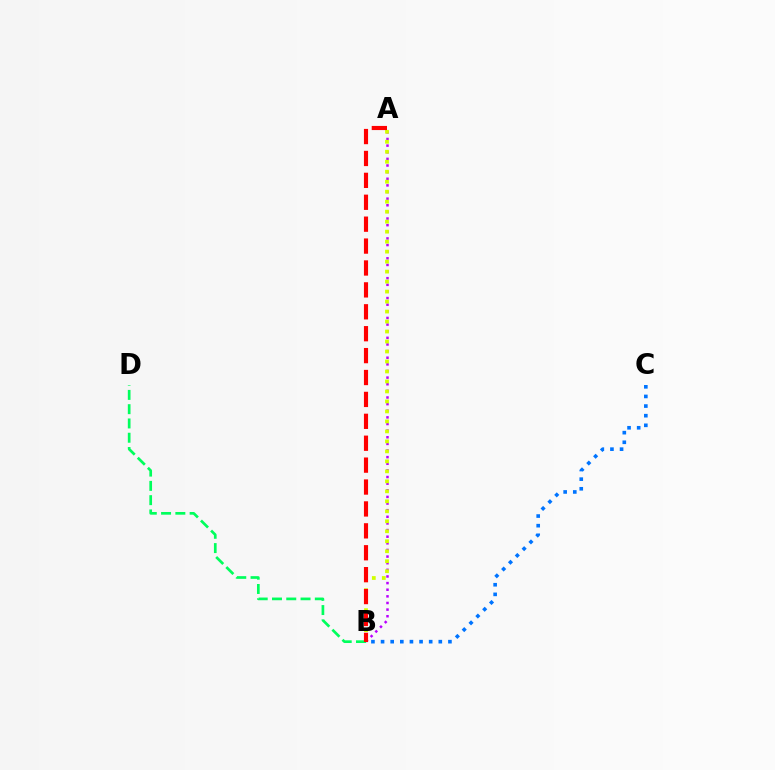{('A', 'B'): [{'color': '#b900ff', 'line_style': 'dotted', 'thickness': 1.8}, {'color': '#d1ff00', 'line_style': 'dotted', 'thickness': 2.71}, {'color': '#ff0000', 'line_style': 'dashed', 'thickness': 2.98}], ('B', 'C'): [{'color': '#0074ff', 'line_style': 'dotted', 'thickness': 2.61}], ('B', 'D'): [{'color': '#00ff5c', 'line_style': 'dashed', 'thickness': 1.94}]}